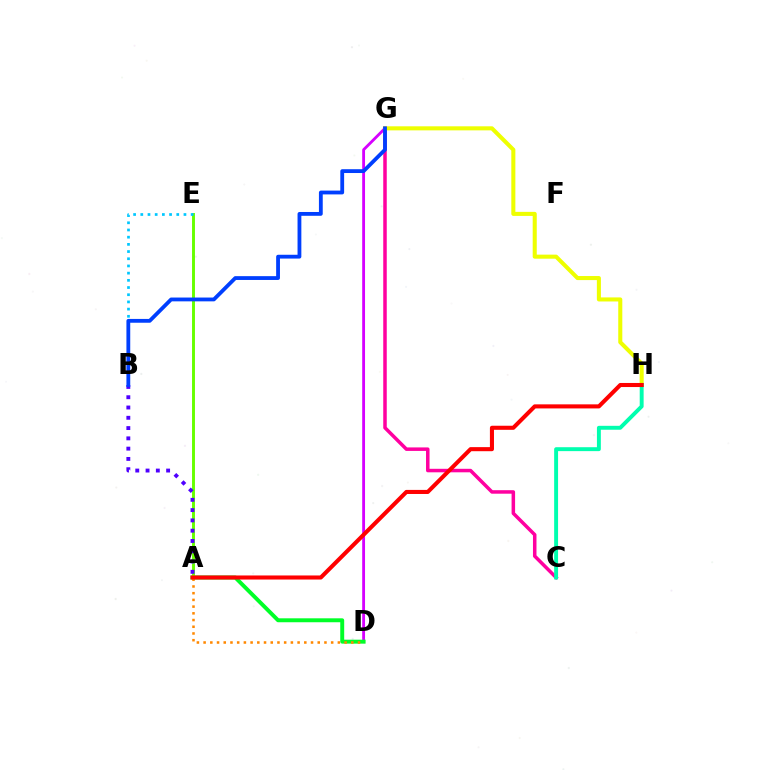{('D', 'G'): [{'color': '#d600ff', 'line_style': 'solid', 'thickness': 2.04}], ('A', 'D'): [{'color': '#00ff27', 'line_style': 'solid', 'thickness': 2.84}, {'color': '#ff8800', 'line_style': 'dotted', 'thickness': 1.82}], ('C', 'G'): [{'color': '#ff00a0', 'line_style': 'solid', 'thickness': 2.53}], ('A', 'E'): [{'color': '#66ff00', 'line_style': 'solid', 'thickness': 2.1}], ('B', 'E'): [{'color': '#00c7ff', 'line_style': 'dotted', 'thickness': 1.95}], ('A', 'B'): [{'color': '#4f00ff', 'line_style': 'dotted', 'thickness': 2.79}], ('G', 'H'): [{'color': '#eeff00', 'line_style': 'solid', 'thickness': 2.92}], ('C', 'H'): [{'color': '#00ffaf', 'line_style': 'solid', 'thickness': 2.82}], ('A', 'H'): [{'color': '#ff0000', 'line_style': 'solid', 'thickness': 2.93}], ('B', 'G'): [{'color': '#003fff', 'line_style': 'solid', 'thickness': 2.74}]}